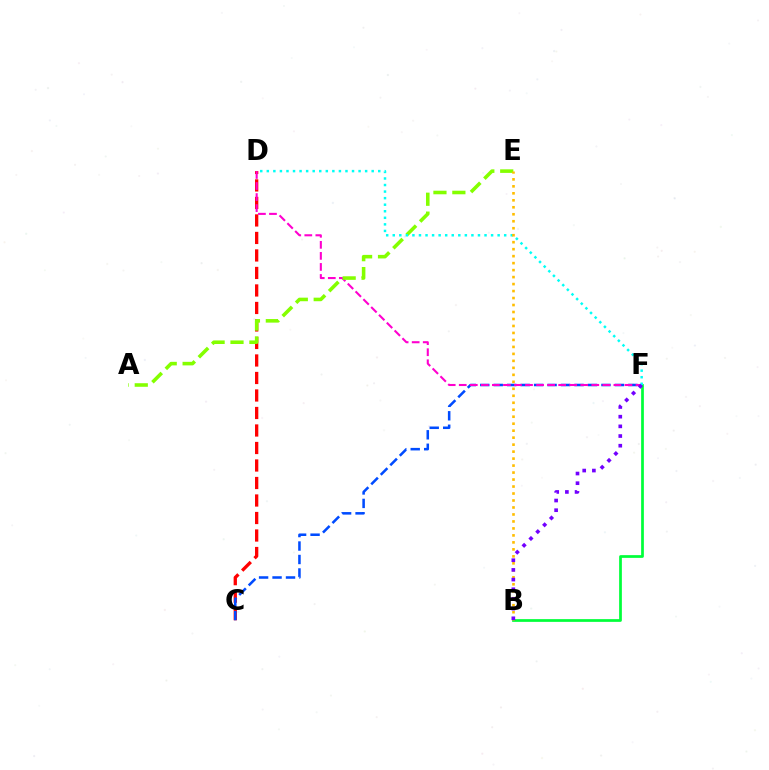{('B', 'F'): [{'color': '#00ff39', 'line_style': 'solid', 'thickness': 1.96}, {'color': '#7200ff', 'line_style': 'dotted', 'thickness': 2.63}], ('C', 'D'): [{'color': '#ff0000', 'line_style': 'dashed', 'thickness': 2.38}], ('C', 'F'): [{'color': '#004bff', 'line_style': 'dashed', 'thickness': 1.83}], ('D', 'F'): [{'color': '#ff00cf', 'line_style': 'dashed', 'thickness': 1.5}, {'color': '#00fff6', 'line_style': 'dotted', 'thickness': 1.78}], ('A', 'E'): [{'color': '#84ff00', 'line_style': 'dashed', 'thickness': 2.57}], ('B', 'E'): [{'color': '#ffbd00', 'line_style': 'dotted', 'thickness': 1.9}]}